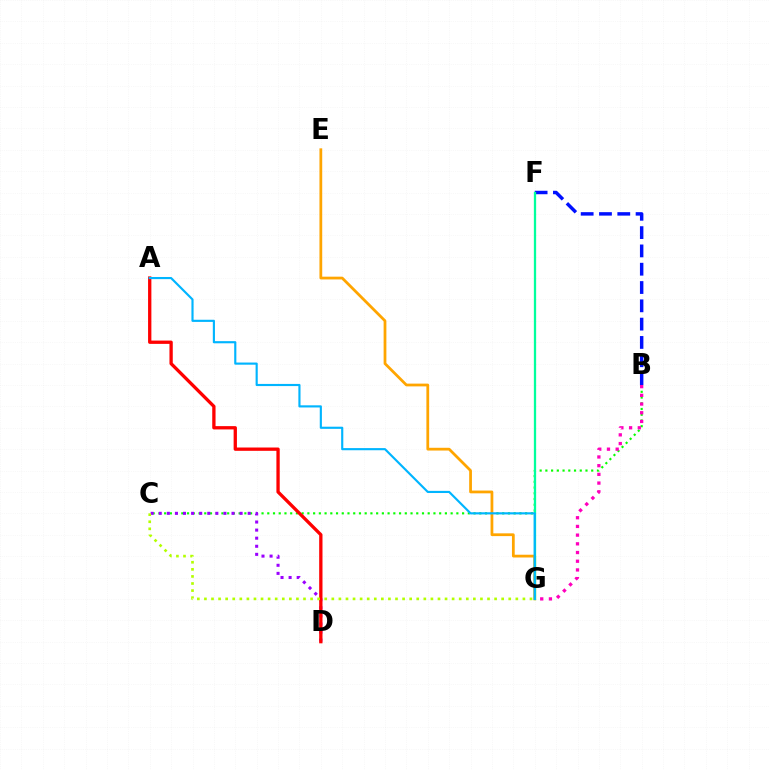{('B', 'F'): [{'color': '#0010ff', 'line_style': 'dashed', 'thickness': 2.49}], ('B', 'C'): [{'color': '#08ff00', 'line_style': 'dotted', 'thickness': 1.56}], ('E', 'G'): [{'color': '#ffa500', 'line_style': 'solid', 'thickness': 1.99}], ('C', 'D'): [{'color': '#9b00ff', 'line_style': 'dotted', 'thickness': 2.2}], ('B', 'G'): [{'color': '#ff00bd', 'line_style': 'dotted', 'thickness': 2.36}], ('F', 'G'): [{'color': '#00ff9d', 'line_style': 'solid', 'thickness': 1.64}], ('A', 'D'): [{'color': '#ff0000', 'line_style': 'solid', 'thickness': 2.38}], ('C', 'G'): [{'color': '#b3ff00', 'line_style': 'dotted', 'thickness': 1.92}], ('A', 'G'): [{'color': '#00b5ff', 'line_style': 'solid', 'thickness': 1.54}]}